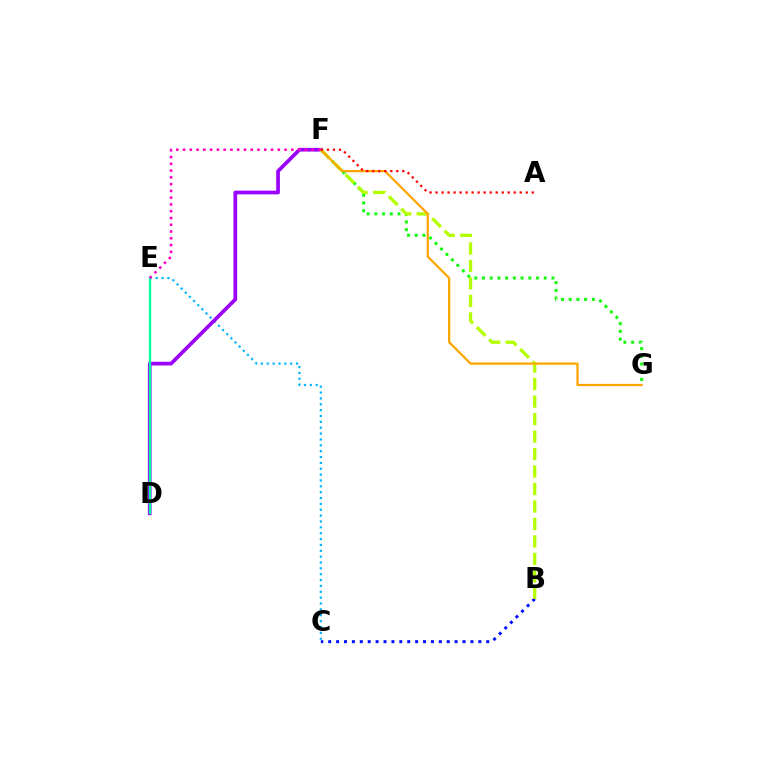{('C', 'E'): [{'color': '#00b5ff', 'line_style': 'dotted', 'thickness': 1.59}], ('D', 'F'): [{'color': '#9b00ff', 'line_style': 'solid', 'thickness': 2.65}], ('B', 'C'): [{'color': '#0010ff', 'line_style': 'dotted', 'thickness': 2.15}], ('F', 'G'): [{'color': '#08ff00', 'line_style': 'dotted', 'thickness': 2.1}, {'color': '#ffa500', 'line_style': 'solid', 'thickness': 1.62}], ('B', 'F'): [{'color': '#b3ff00', 'line_style': 'dashed', 'thickness': 2.37}], ('A', 'F'): [{'color': '#ff0000', 'line_style': 'dotted', 'thickness': 1.63}], ('D', 'E'): [{'color': '#00ff9d', 'line_style': 'solid', 'thickness': 1.66}], ('E', 'F'): [{'color': '#ff00bd', 'line_style': 'dotted', 'thickness': 1.84}]}